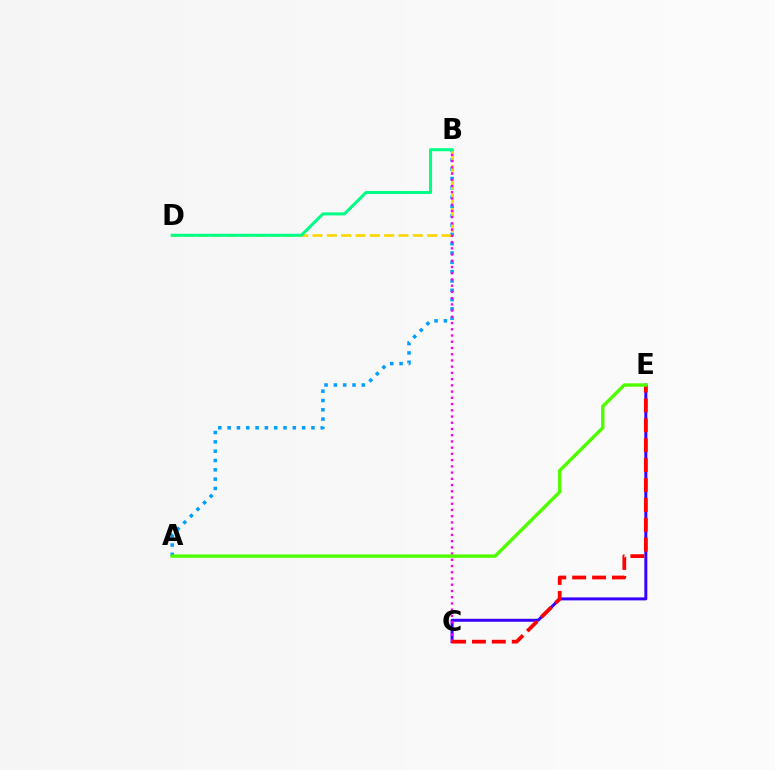{('A', 'B'): [{'color': '#009eff', 'line_style': 'dotted', 'thickness': 2.53}], ('C', 'E'): [{'color': '#3700ff', 'line_style': 'solid', 'thickness': 2.14}, {'color': '#ff0000', 'line_style': 'dashed', 'thickness': 2.7}], ('B', 'D'): [{'color': '#ffd500', 'line_style': 'dashed', 'thickness': 1.95}, {'color': '#00ff86', 'line_style': 'solid', 'thickness': 2.19}], ('B', 'C'): [{'color': '#ff00ed', 'line_style': 'dotted', 'thickness': 1.69}], ('A', 'E'): [{'color': '#4fff00', 'line_style': 'solid', 'thickness': 2.45}]}